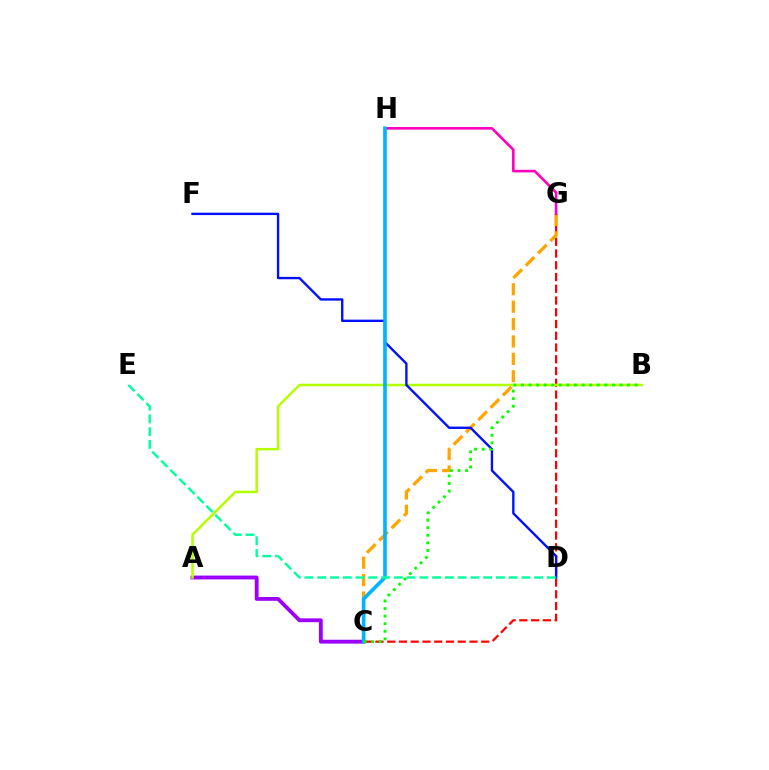{('C', 'G'): [{'color': '#ff0000', 'line_style': 'dashed', 'thickness': 1.6}, {'color': '#ffa500', 'line_style': 'dashed', 'thickness': 2.36}], ('A', 'C'): [{'color': '#9b00ff', 'line_style': 'solid', 'thickness': 2.76}], ('A', 'B'): [{'color': '#b3ff00', 'line_style': 'solid', 'thickness': 1.8}], ('G', 'H'): [{'color': '#ff00bd', 'line_style': 'solid', 'thickness': 1.88}], ('D', 'F'): [{'color': '#0010ff', 'line_style': 'solid', 'thickness': 1.7}], ('C', 'H'): [{'color': '#00b5ff', 'line_style': 'solid', 'thickness': 2.62}], ('B', 'C'): [{'color': '#08ff00', 'line_style': 'dotted', 'thickness': 2.06}], ('D', 'E'): [{'color': '#00ff9d', 'line_style': 'dashed', 'thickness': 1.73}]}